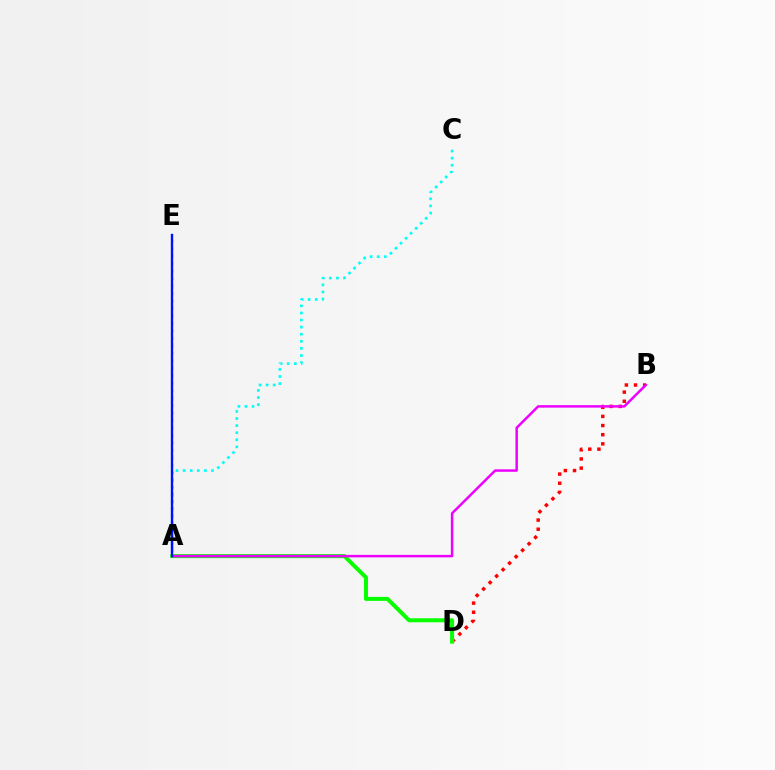{('A', 'E'): [{'color': '#fcf500', 'line_style': 'dotted', 'thickness': 2.03}, {'color': '#0010ff', 'line_style': 'solid', 'thickness': 1.71}], ('B', 'D'): [{'color': '#ff0000', 'line_style': 'dotted', 'thickness': 2.49}], ('A', 'D'): [{'color': '#08ff00', 'line_style': 'solid', 'thickness': 2.88}], ('A', 'C'): [{'color': '#00fff6', 'line_style': 'dotted', 'thickness': 1.93}], ('A', 'B'): [{'color': '#ee00ff', 'line_style': 'solid', 'thickness': 1.78}]}